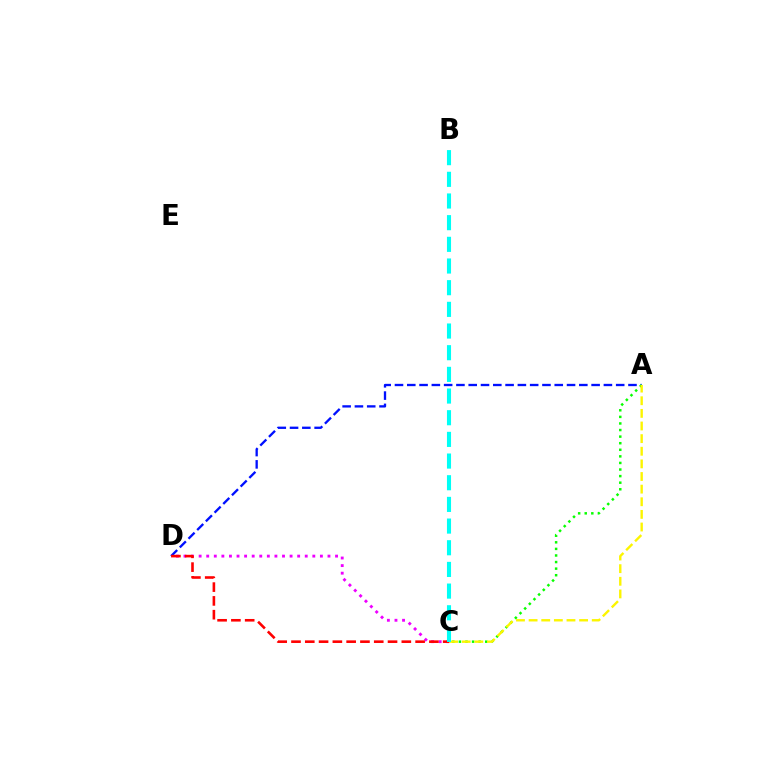{('A', 'D'): [{'color': '#0010ff', 'line_style': 'dashed', 'thickness': 1.67}], ('A', 'C'): [{'color': '#08ff00', 'line_style': 'dotted', 'thickness': 1.79}, {'color': '#fcf500', 'line_style': 'dashed', 'thickness': 1.72}], ('C', 'D'): [{'color': '#ee00ff', 'line_style': 'dotted', 'thickness': 2.06}, {'color': '#ff0000', 'line_style': 'dashed', 'thickness': 1.87}], ('B', 'C'): [{'color': '#00fff6', 'line_style': 'dashed', 'thickness': 2.94}]}